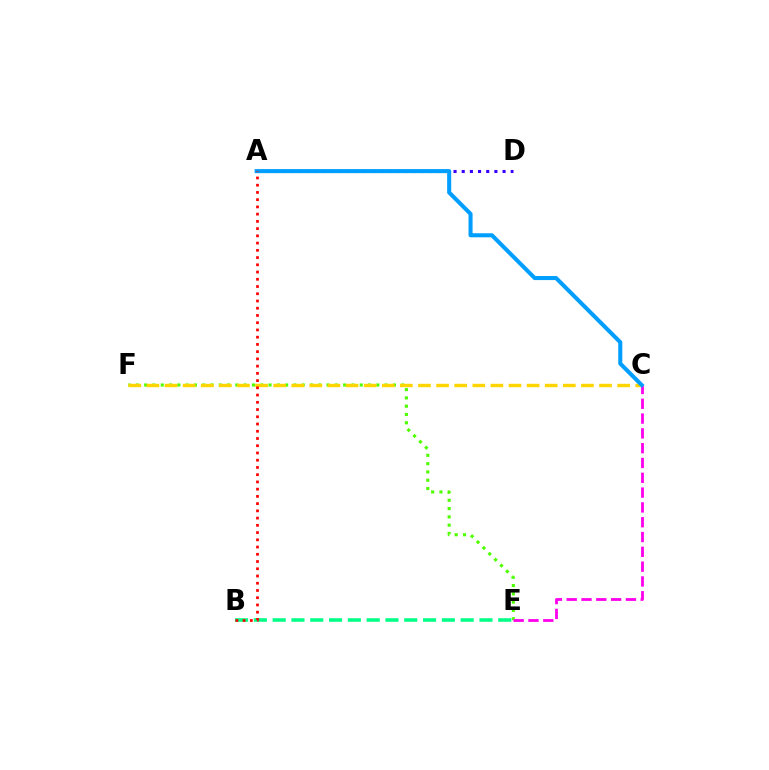{('E', 'F'): [{'color': '#4fff00', 'line_style': 'dotted', 'thickness': 2.25}], ('C', 'F'): [{'color': '#ffd500', 'line_style': 'dashed', 'thickness': 2.46}], ('C', 'E'): [{'color': '#ff00ed', 'line_style': 'dashed', 'thickness': 2.01}], ('B', 'E'): [{'color': '#00ff86', 'line_style': 'dashed', 'thickness': 2.55}], ('A', 'D'): [{'color': '#3700ff', 'line_style': 'dotted', 'thickness': 2.22}], ('A', 'C'): [{'color': '#009eff', 'line_style': 'solid', 'thickness': 2.92}], ('A', 'B'): [{'color': '#ff0000', 'line_style': 'dotted', 'thickness': 1.97}]}